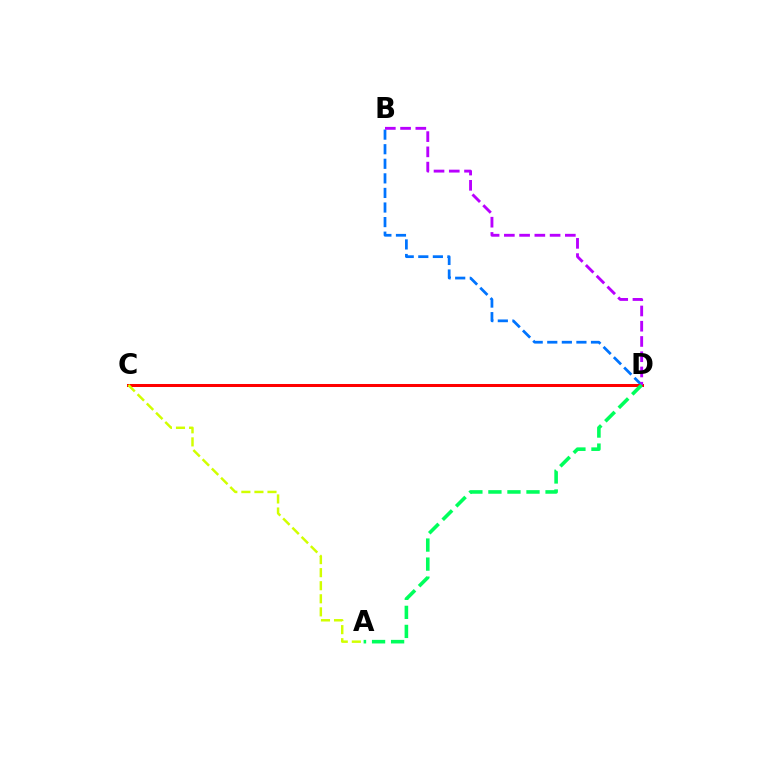{('B', 'D'): [{'color': '#0074ff', 'line_style': 'dashed', 'thickness': 1.98}, {'color': '#b900ff', 'line_style': 'dashed', 'thickness': 2.07}], ('C', 'D'): [{'color': '#ff0000', 'line_style': 'solid', 'thickness': 2.17}], ('A', 'C'): [{'color': '#d1ff00', 'line_style': 'dashed', 'thickness': 1.77}], ('A', 'D'): [{'color': '#00ff5c', 'line_style': 'dashed', 'thickness': 2.59}]}